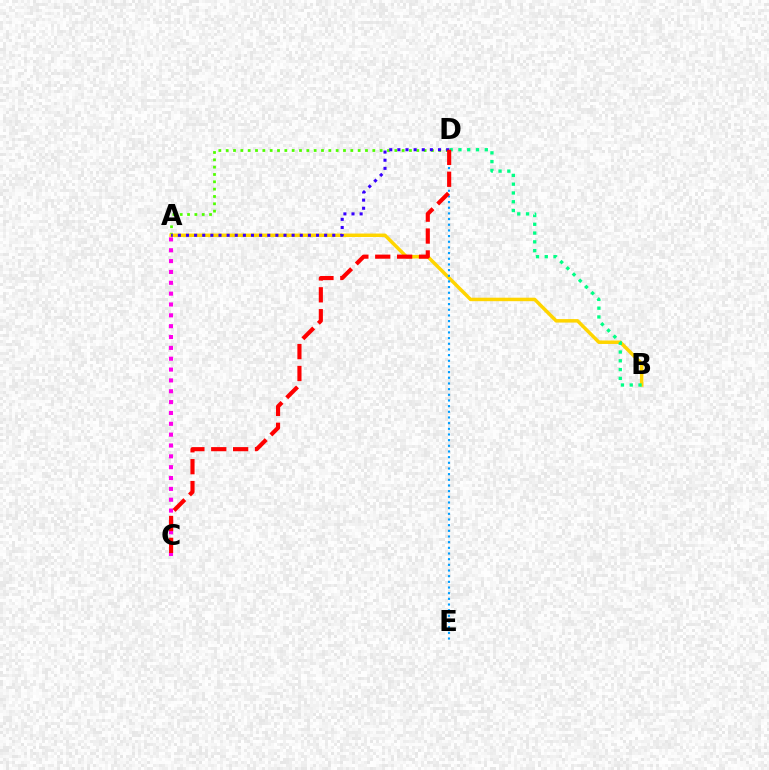{('A', 'D'): [{'color': '#4fff00', 'line_style': 'dotted', 'thickness': 1.99}, {'color': '#3700ff', 'line_style': 'dotted', 'thickness': 2.21}], ('A', 'C'): [{'color': '#ff00ed', 'line_style': 'dotted', 'thickness': 2.95}], ('A', 'B'): [{'color': '#ffd500', 'line_style': 'solid', 'thickness': 2.51}], ('B', 'D'): [{'color': '#00ff86', 'line_style': 'dotted', 'thickness': 2.39}], ('D', 'E'): [{'color': '#009eff', 'line_style': 'dotted', 'thickness': 1.54}], ('C', 'D'): [{'color': '#ff0000', 'line_style': 'dashed', 'thickness': 2.97}]}